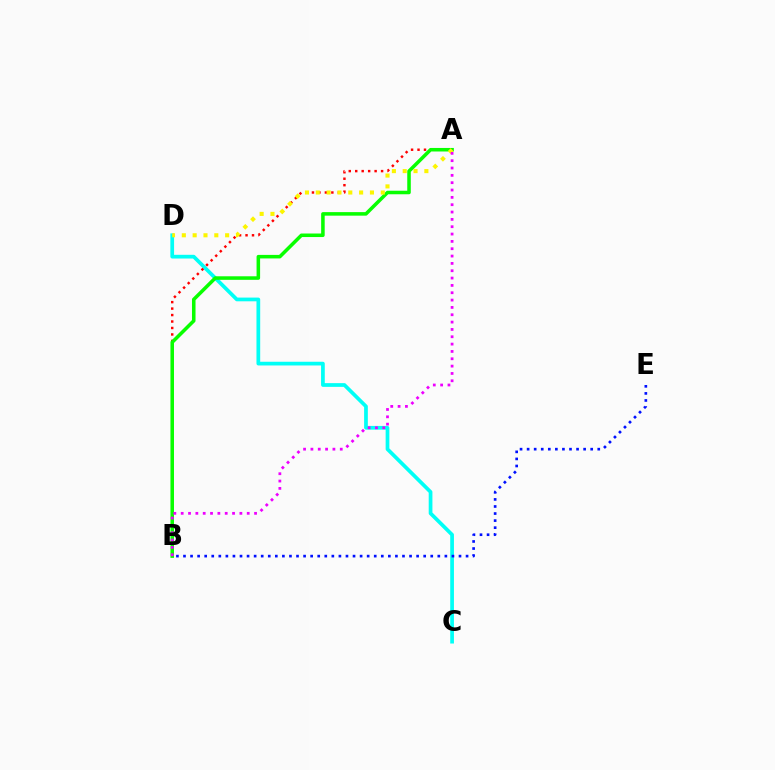{('C', 'D'): [{'color': '#00fff6', 'line_style': 'solid', 'thickness': 2.68}], ('A', 'B'): [{'color': '#ff0000', 'line_style': 'dotted', 'thickness': 1.76}, {'color': '#08ff00', 'line_style': 'solid', 'thickness': 2.55}, {'color': '#ee00ff', 'line_style': 'dotted', 'thickness': 1.99}], ('B', 'E'): [{'color': '#0010ff', 'line_style': 'dotted', 'thickness': 1.92}], ('A', 'D'): [{'color': '#fcf500', 'line_style': 'dotted', 'thickness': 2.94}]}